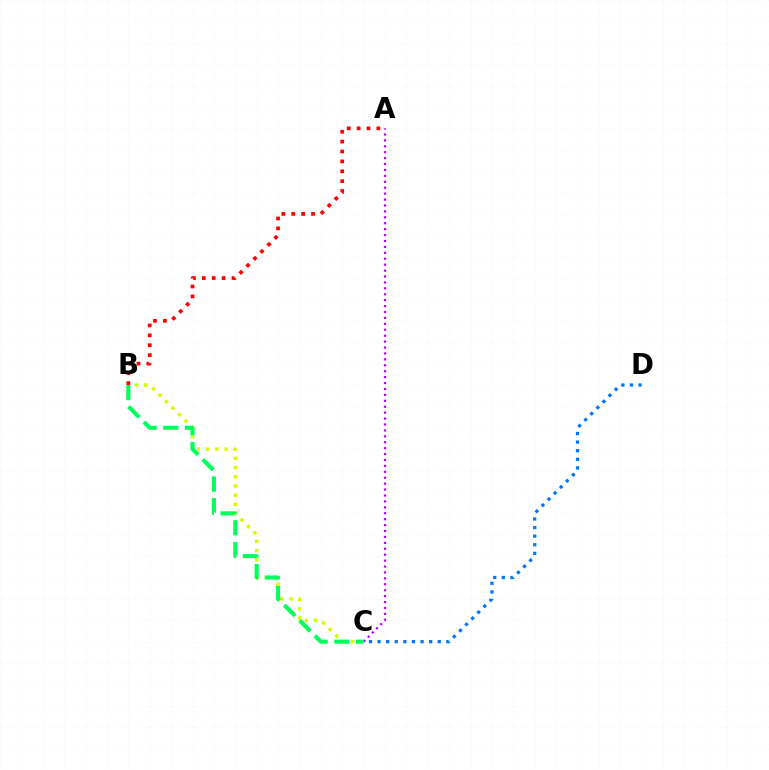{('B', 'C'): [{'color': '#d1ff00', 'line_style': 'dotted', 'thickness': 2.5}, {'color': '#00ff5c', 'line_style': 'dashed', 'thickness': 2.95}], ('C', 'D'): [{'color': '#0074ff', 'line_style': 'dotted', 'thickness': 2.34}], ('A', 'C'): [{'color': '#b900ff', 'line_style': 'dotted', 'thickness': 1.61}], ('A', 'B'): [{'color': '#ff0000', 'line_style': 'dotted', 'thickness': 2.69}]}